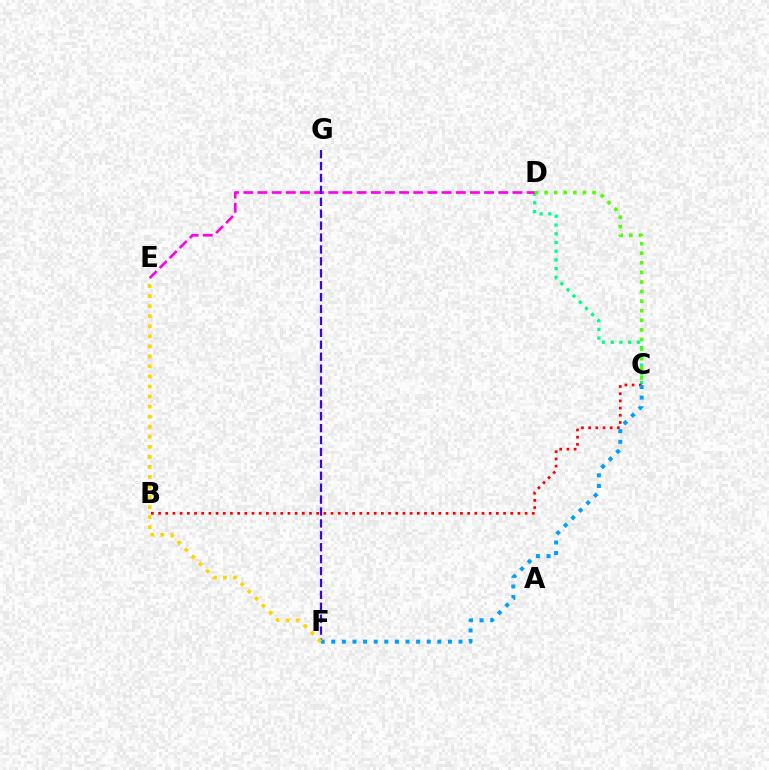{('C', 'D'): [{'color': '#00ff86', 'line_style': 'dotted', 'thickness': 2.37}, {'color': '#4fff00', 'line_style': 'dotted', 'thickness': 2.6}], ('B', 'C'): [{'color': '#ff0000', 'line_style': 'dotted', 'thickness': 1.95}], ('D', 'E'): [{'color': '#ff00ed', 'line_style': 'dashed', 'thickness': 1.92}], ('F', 'G'): [{'color': '#3700ff', 'line_style': 'dashed', 'thickness': 1.62}], ('C', 'F'): [{'color': '#009eff', 'line_style': 'dotted', 'thickness': 2.88}], ('E', 'F'): [{'color': '#ffd500', 'line_style': 'dotted', 'thickness': 2.73}]}